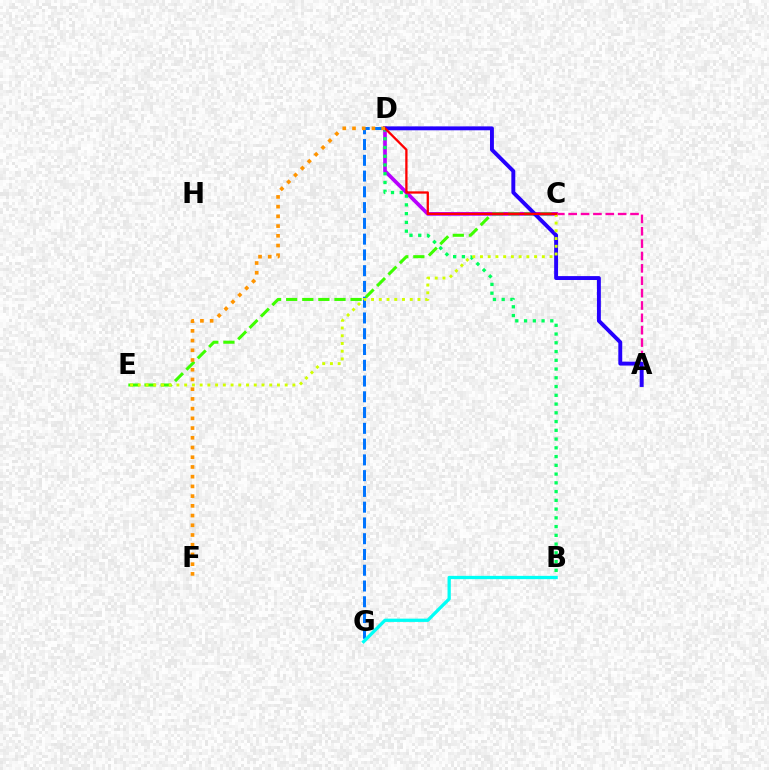{('C', 'D'): [{'color': '#b900ff', 'line_style': 'solid', 'thickness': 2.65}, {'color': '#ff0000', 'line_style': 'solid', 'thickness': 1.65}], ('D', 'G'): [{'color': '#0074ff', 'line_style': 'dashed', 'thickness': 2.14}], ('B', 'D'): [{'color': '#00ff5c', 'line_style': 'dotted', 'thickness': 2.38}], ('A', 'C'): [{'color': '#ff00ac', 'line_style': 'dashed', 'thickness': 1.68}], ('B', 'G'): [{'color': '#00fff6', 'line_style': 'solid', 'thickness': 2.36}], ('C', 'E'): [{'color': '#3dff00', 'line_style': 'dashed', 'thickness': 2.19}, {'color': '#d1ff00', 'line_style': 'dotted', 'thickness': 2.1}], ('A', 'D'): [{'color': '#2500ff', 'line_style': 'solid', 'thickness': 2.81}], ('D', 'F'): [{'color': '#ff9400', 'line_style': 'dotted', 'thickness': 2.64}]}